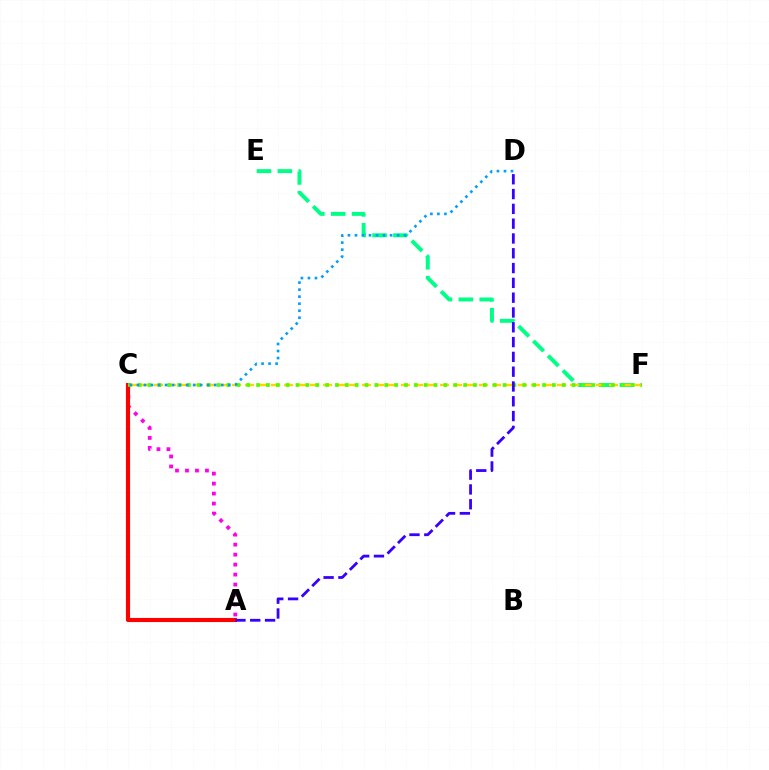{('A', 'C'): [{'color': '#ff00ed', 'line_style': 'dotted', 'thickness': 2.71}, {'color': '#ff0000', 'line_style': 'solid', 'thickness': 2.96}], ('E', 'F'): [{'color': '#00ff86', 'line_style': 'dashed', 'thickness': 2.84}], ('C', 'F'): [{'color': '#ffd500', 'line_style': 'dashed', 'thickness': 1.77}, {'color': '#4fff00', 'line_style': 'dotted', 'thickness': 2.68}], ('A', 'D'): [{'color': '#3700ff', 'line_style': 'dashed', 'thickness': 2.01}], ('C', 'D'): [{'color': '#009eff', 'line_style': 'dotted', 'thickness': 1.91}]}